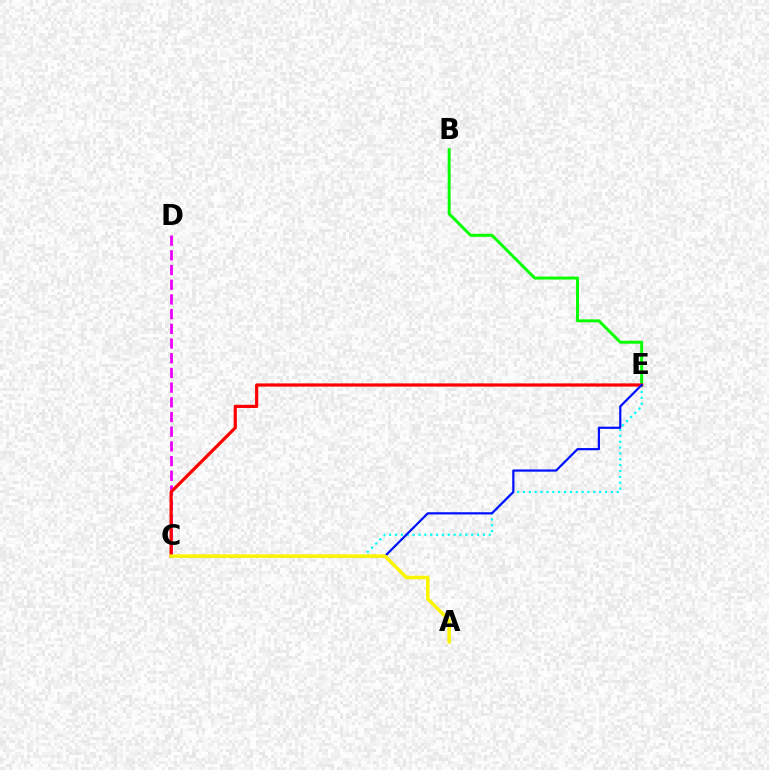{('C', 'D'): [{'color': '#ee00ff', 'line_style': 'dashed', 'thickness': 2.0}], ('B', 'E'): [{'color': '#08ff00', 'line_style': 'solid', 'thickness': 2.13}], ('C', 'E'): [{'color': '#00fff6', 'line_style': 'dotted', 'thickness': 1.59}, {'color': '#ff0000', 'line_style': 'solid', 'thickness': 2.3}, {'color': '#0010ff', 'line_style': 'solid', 'thickness': 1.59}], ('A', 'C'): [{'color': '#fcf500', 'line_style': 'solid', 'thickness': 2.53}]}